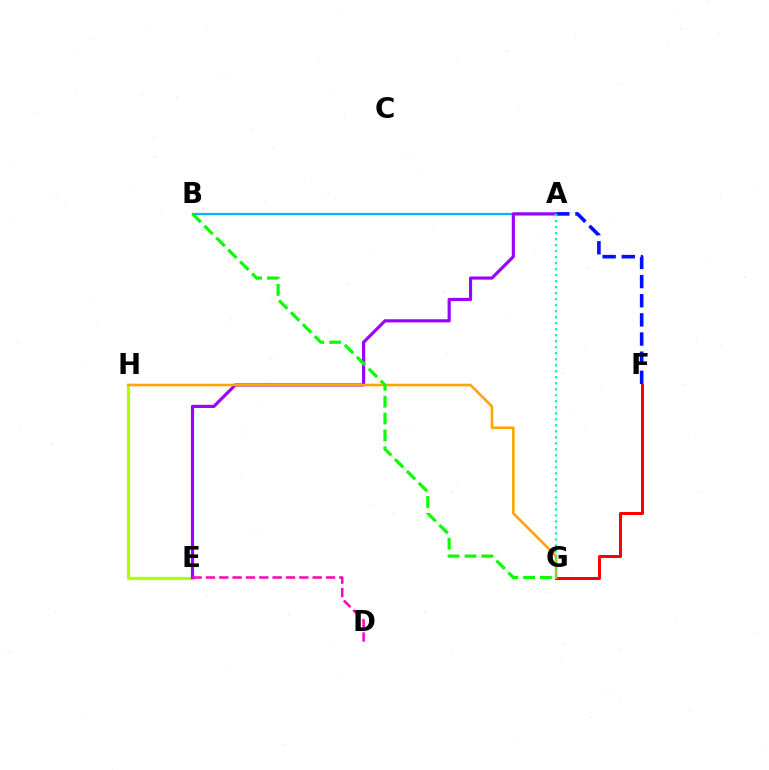{('E', 'H'): [{'color': '#b3ff00', 'line_style': 'solid', 'thickness': 2.32}], ('F', 'G'): [{'color': '#ff0000', 'line_style': 'solid', 'thickness': 2.17}], ('A', 'F'): [{'color': '#0010ff', 'line_style': 'dashed', 'thickness': 2.6}], ('A', 'B'): [{'color': '#00b5ff', 'line_style': 'solid', 'thickness': 1.62}], ('A', 'E'): [{'color': '#9b00ff', 'line_style': 'solid', 'thickness': 2.27}], ('G', 'H'): [{'color': '#ffa500', 'line_style': 'solid', 'thickness': 1.9}], ('B', 'G'): [{'color': '#08ff00', 'line_style': 'dashed', 'thickness': 2.29}], ('D', 'E'): [{'color': '#ff00bd', 'line_style': 'dashed', 'thickness': 1.81}], ('A', 'G'): [{'color': '#00ff9d', 'line_style': 'dotted', 'thickness': 1.63}]}